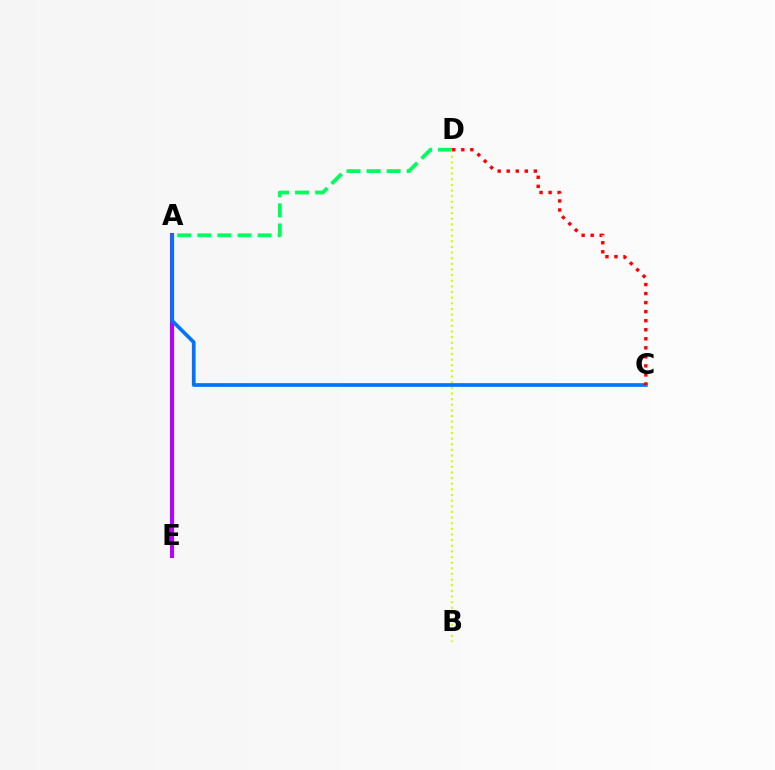{('A', 'D'): [{'color': '#00ff5c', 'line_style': 'dashed', 'thickness': 2.73}], ('B', 'D'): [{'color': '#d1ff00', 'line_style': 'dotted', 'thickness': 1.53}], ('A', 'E'): [{'color': '#b900ff', 'line_style': 'solid', 'thickness': 2.92}], ('A', 'C'): [{'color': '#0074ff', 'line_style': 'solid', 'thickness': 2.66}], ('C', 'D'): [{'color': '#ff0000', 'line_style': 'dotted', 'thickness': 2.46}]}